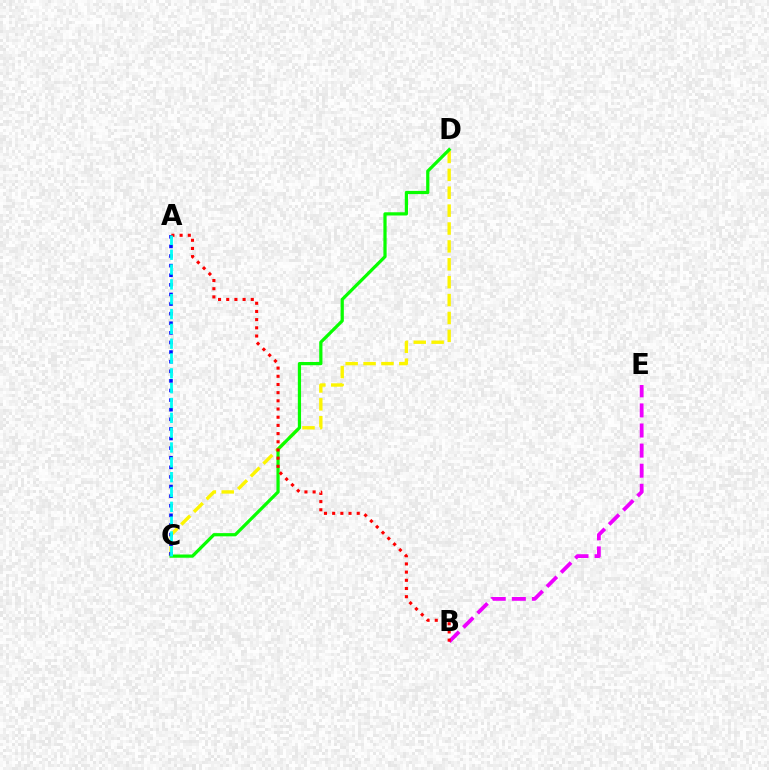{('C', 'D'): [{'color': '#fcf500', 'line_style': 'dashed', 'thickness': 2.43}, {'color': '#08ff00', 'line_style': 'solid', 'thickness': 2.32}], ('B', 'E'): [{'color': '#ee00ff', 'line_style': 'dashed', 'thickness': 2.73}], ('A', 'C'): [{'color': '#0010ff', 'line_style': 'dotted', 'thickness': 2.61}, {'color': '#00fff6', 'line_style': 'dashed', 'thickness': 2.01}], ('A', 'B'): [{'color': '#ff0000', 'line_style': 'dotted', 'thickness': 2.22}]}